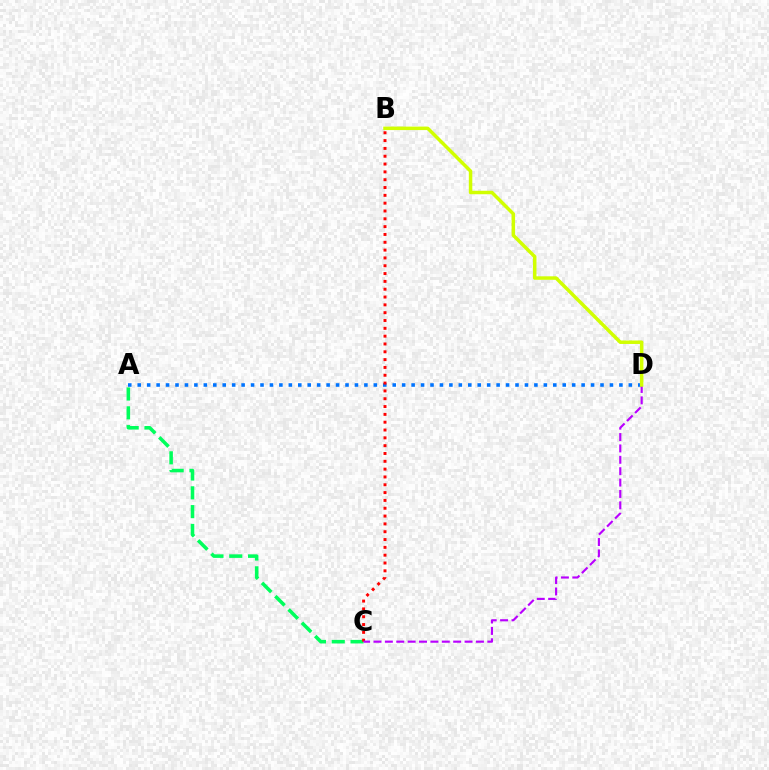{('A', 'D'): [{'color': '#0074ff', 'line_style': 'dotted', 'thickness': 2.57}], ('A', 'C'): [{'color': '#00ff5c', 'line_style': 'dashed', 'thickness': 2.55}], ('B', 'C'): [{'color': '#ff0000', 'line_style': 'dotted', 'thickness': 2.13}], ('C', 'D'): [{'color': '#b900ff', 'line_style': 'dashed', 'thickness': 1.55}], ('B', 'D'): [{'color': '#d1ff00', 'line_style': 'solid', 'thickness': 2.51}]}